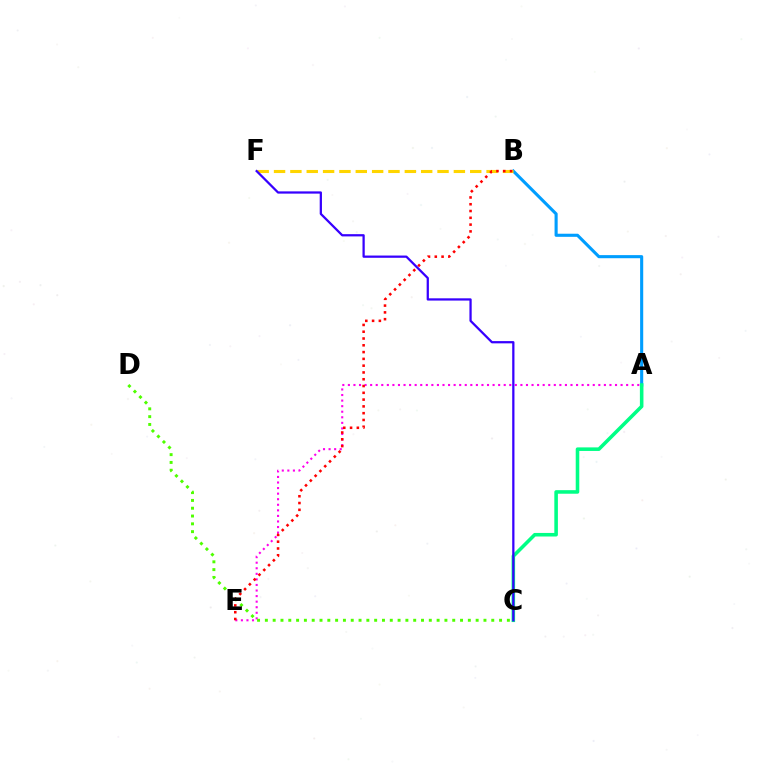{('A', 'E'): [{'color': '#ff00ed', 'line_style': 'dotted', 'thickness': 1.51}], ('C', 'D'): [{'color': '#4fff00', 'line_style': 'dotted', 'thickness': 2.12}], ('A', 'B'): [{'color': '#009eff', 'line_style': 'solid', 'thickness': 2.23}], ('B', 'F'): [{'color': '#ffd500', 'line_style': 'dashed', 'thickness': 2.22}], ('B', 'E'): [{'color': '#ff0000', 'line_style': 'dotted', 'thickness': 1.84}], ('A', 'C'): [{'color': '#00ff86', 'line_style': 'solid', 'thickness': 2.57}], ('C', 'F'): [{'color': '#3700ff', 'line_style': 'solid', 'thickness': 1.62}]}